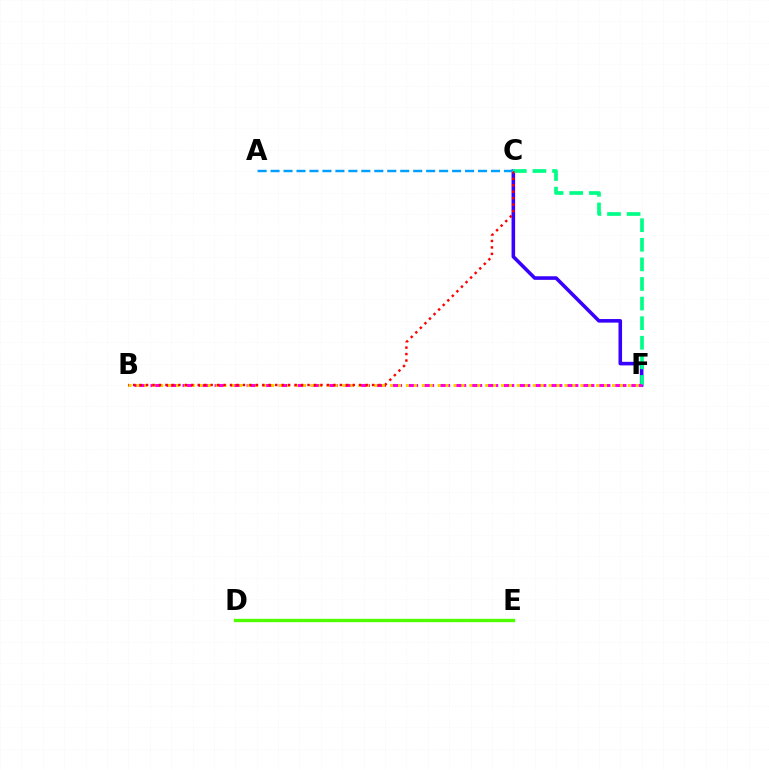{('C', 'F'): [{'color': '#3700ff', 'line_style': 'solid', 'thickness': 2.57}, {'color': '#00ff86', 'line_style': 'dashed', 'thickness': 2.66}], ('B', 'F'): [{'color': '#ff00ed', 'line_style': 'dashed', 'thickness': 2.18}, {'color': '#ffd500', 'line_style': 'dotted', 'thickness': 2.15}], ('D', 'E'): [{'color': '#4fff00', 'line_style': 'solid', 'thickness': 2.41}], ('B', 'C'): [{'color': '#ff0000', 'line_style': 'dotted', 'thickness': 1.75}], ('A', 'C'): [{'color': '#009eff', 'line_style': 'dashed', 'thickness': 1.76}]}